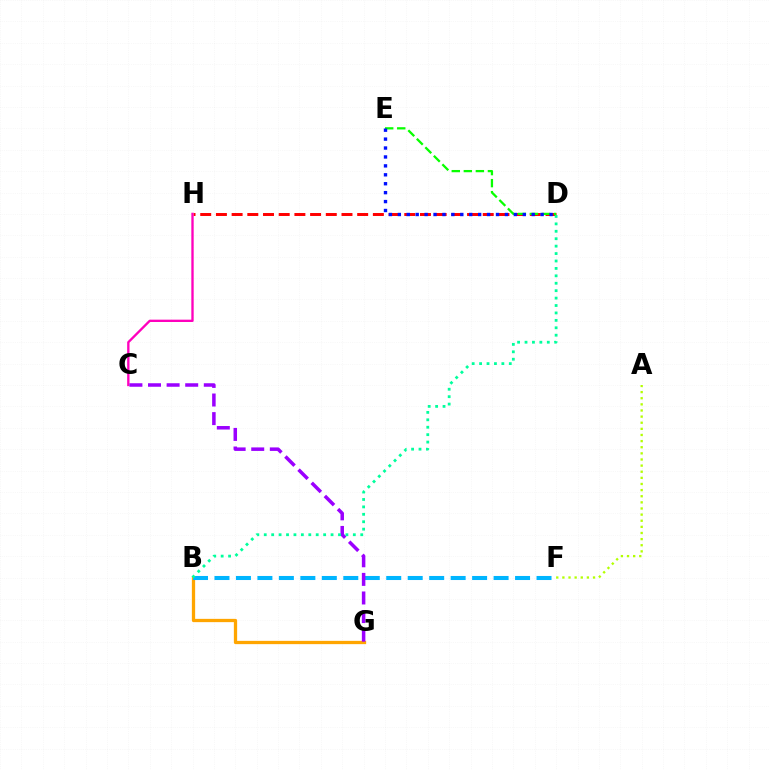{('A', 'F'): [{'color': '#b3ff00', 'line_style': 'dotted', 'thickness': 1.66}], ('D', 'H'): [{'color': '#ff0000', 'line_style': 'dashed', 'thickness': 2.13}], ('B', 'G'): [{'color': '#ffa500', 'line_style': 'solid', 'thickness': 2.36}], ('B', 'F'): [{'color': '#00b5ff', 'line_style': 'dashed', 'thickness': 2.92}], ('C', 'H'): [{'color': '#ff00bd', 'line_style': 'solid', 'thickness': 1.68}], ('C', 'G'): [{'color': '#9b00ff', 'line_style': 'dashed', 'thickness': 2.53}], ('B', 'D'): [{'color': '#00ff9d', 'line_style': 'dotted', 'thickness': 2.02}], ('D', 'E'): [{'color': '#08ff00', 'line_style': 'dashed', 'thickness': 1.64}, {'color': '#0010ff', 'line_style': 'dotted', 'thickness': 2.42}]}